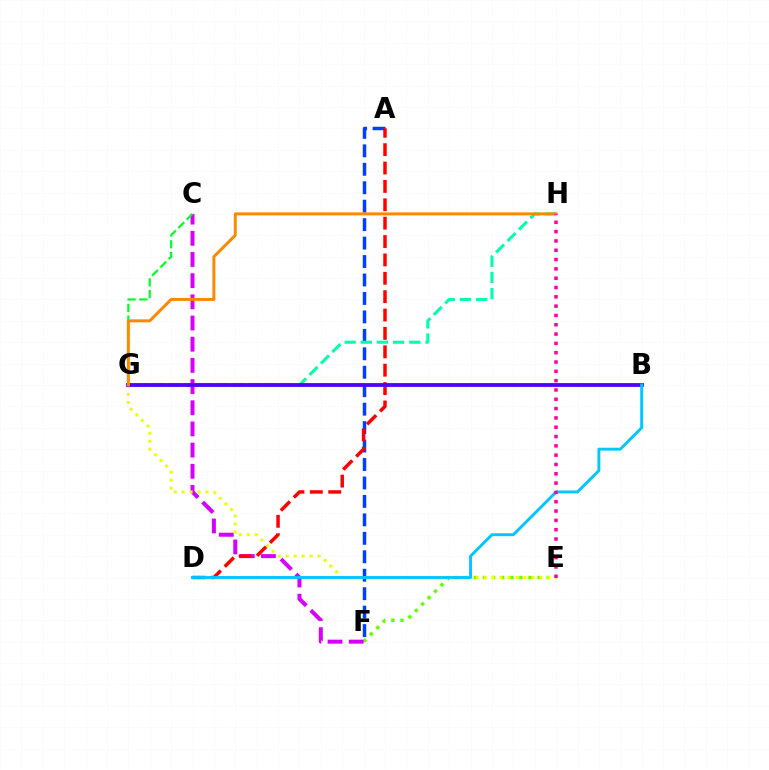{('E', 'F'): [{'color': '#66ff00', 'line_style': 'dotted', 'thickness': 2.47}], ('A', 'F'): [{'color': '#003fff', 'line_style': 'dashed', 'thickness': 2.51}], ('G', 'H'): [{'color': '#00ffaf', 'line_style': 'dashed', 'thickness': 2.2}, {'color': '#ff8800', 'line_style': 'solid', 'thickness': 2.13}], ('C', 'F'): [{'color': '#d600ff', 'line_style': 'dashed', 'thickness': 2.88}], ('A', 'D'): [{'color': '#ff0000', 'line_style': 'dashed', 'thickness': 2.5}], ('C', 'G'): [{'color': '#00ff27', 'line_style': 'dashed', 'thickness': 1.59}], ('E', 'G'): [{'color': '#eeff00', 'line_style': 'dotted', 'thickness': 2.16}], ('B', 'G'): [{'color': '#4f00ff', 'line_style': 'solid', 'thickness': 2.74}], ('B', 'D'): [{'color': '#00c7ff', 'line_style': 'solid', 'thickness': 2.1}], ('E', 'H'): [{'color': '#ff00a0', 'line_style': 'dotted', 'thickness': 2.53}]}